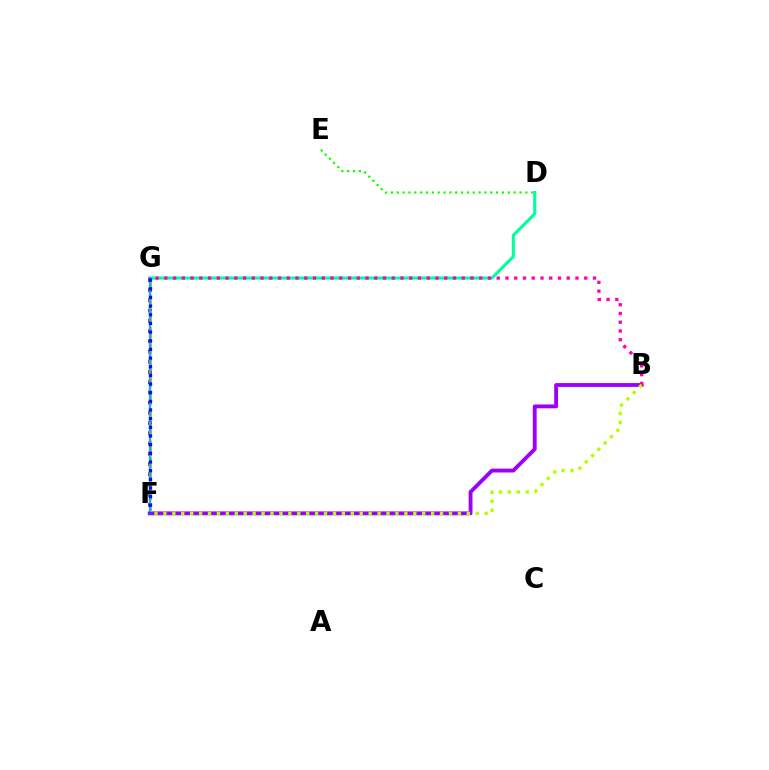{('D', 'G'): [{'color': '#00ff9d', 'line_style': 'solid', 'thickness': 2.21}], ('B', 'F'): [{'color': '#9b00ff', 'line_style': 'solid', 'thickness': 2.77}, {'color': '#b3ff00', 'line_style': 'dotted', 'thickness': 2.42}], ('F', 'G'): [{'color': '#ff0000', 'line_style': 'dotted', 'thickness': 2.78}, {'color': '#ffa500', 'line_style': 'dashed', 'thickness': 2.2}, {'color': '#00b5ff', 'line_style': 'solid', 'thickness': 1.66}, {'color': '#0010ff', 'line_style': 'dotted', 'thickness': 2.35}], ('D', 'E'): [{'color': '#08ff00', 'line_style': 'dotted', 'thickness': 1.59}], ('B', 'G'): [{'color': '#ff00bd', 'line_style': 'dotted', 'thickness': 2.38}]}